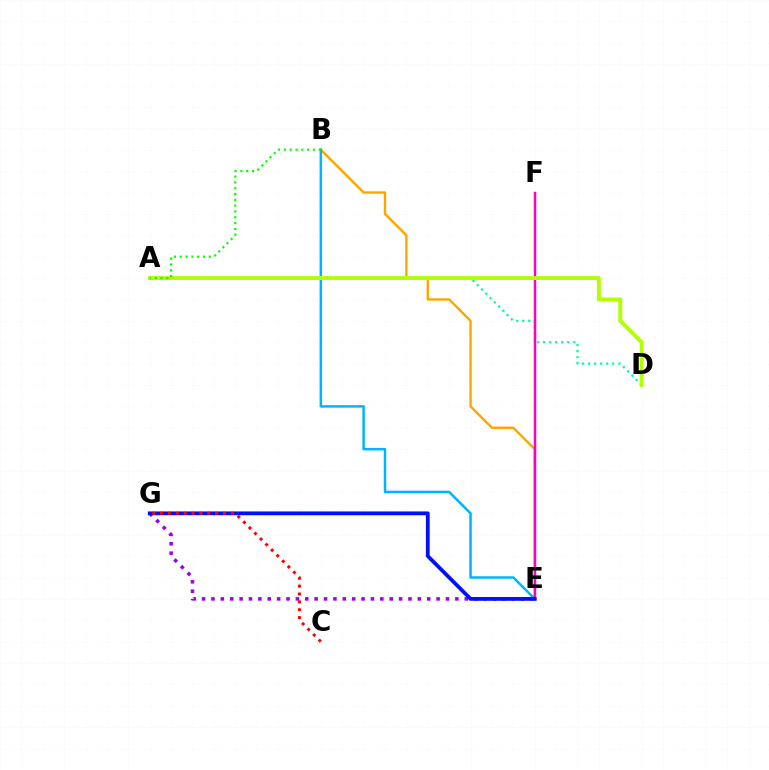{('B', 'E'): [{'color': '#ffa500', 'line_style': 'solid', 'thickness': 1.72}, {'color': '#00b5ff', 'line_style': 'solid', 'thickness': 1.8}], ('A', 'D'): [{'color': '#00ff9d', 'line_style': 'dotted', 'thickness': 1.64}, {'color': '#b3ff00', 'line_style': 'solid', 'thickness': 2.81}], ('E', 'G'): [{'color': '#9b00ff', 'line_style': 'dotted', 'thickness': 2.55}, {'color': '#0010ff', 'line_style': 'solid', 'thickness': 2.73}], ('E', 'F'): [{'color': '#ff00bd', 'line_style': 'solid', 'thickness': 1.77}], ('C', 'G'): [{'color': '#ff0000', 'line_style': 'dotted', 'thickness': 2.14}], ('A', 'B'): [{'color': '#08ff00', 'line_style': 'dotted', 'thickness': 1.58}]}